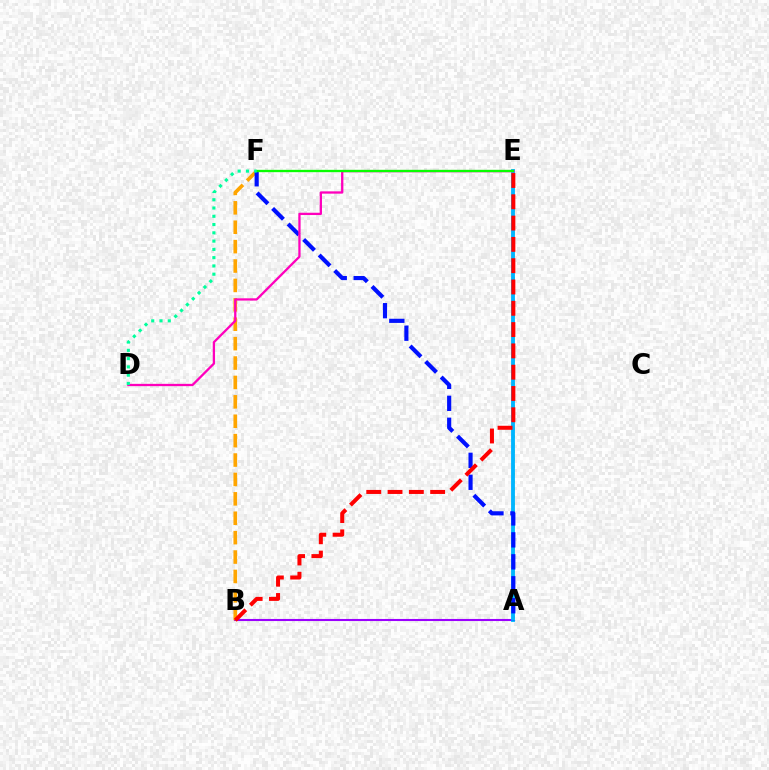{('A', 'B'): [{'color': '#9b00ff', 'line_style': 'solid', 'thickness': 1.5}], ('A', 'E'): [{'color': '#b3ff00', 'line_style': 'dotted', 'thickness': 2.05}, {'color': '#00b5ff', 'line_style': 'solid', 'thickness': 2.77}], ('B', 'F'): [{'color': '#ffa500', 'line_style': 'dashed', 'thickness': 2.64}], ('A', 'F'): [{'color': '#0010ff', 'line_style': 'dashed', 'thickness': 2.98}], ('B', 'E'): [{'color': '#ff0000', 'line_style': 'dashed', 'thickness': 2.89}], ('D', 'E'): [{'color': '#ff00bd', 'line_style': 'solid', 'thickness': 1.65}], ('E', 'F'): [{'color': '#08ff00', 'line_style': 'solid', 'thickness': 1.68}], ('D', 'F'): [{'color': '#00ff9d', 'line_style': 'dotted', 'thickness': 2.25}]}